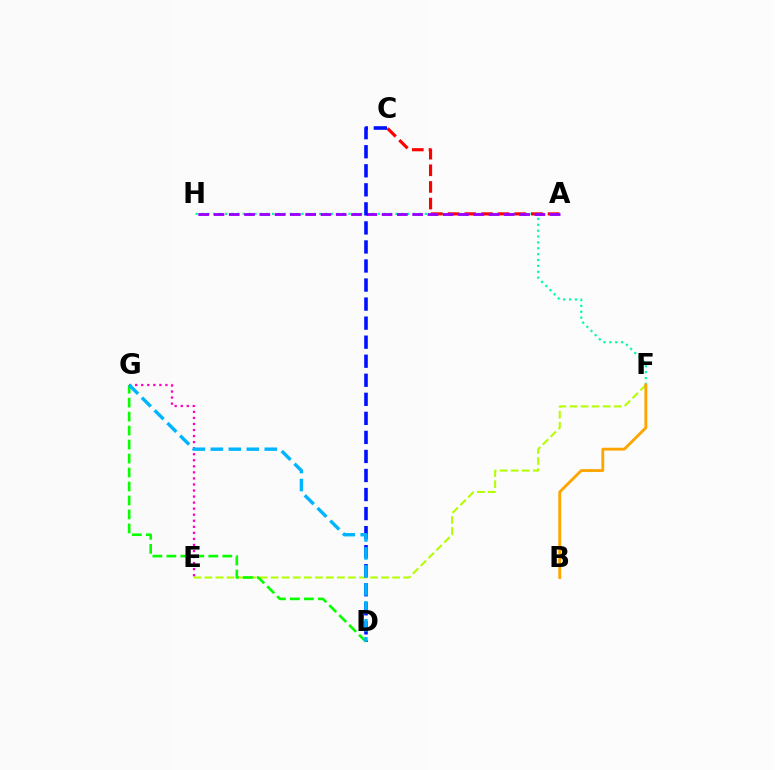{('F', 'H'): [{'color': '#00ff9d', 'line_style': 'dotted', 'thickness': 1.6}], ('A', 'C'): [{'color': '#ff0000', 'line_style': 'dashed', 'thickness': 2.26}], ('E', 'F'): [{'color': '#b3ff00', 'line_style': 'dashed', 'thickness': 1.5}], ('B', 'F'): [{'color': '#ffa500', 'line_style': 'solid', 'thickness': 2.06}], ('A', 'H'): [{'color': '#9b00ff', 'line_style': 'dashed', 'thickness': 2.08}], ('C', 'D'): [{'color': '#0010ff', 'line_style': 'dashed', 'thickness': 2.59}], ('E', 'G'): [{'color': '#ff00bd', 'line_style': 'dotted', 'thickness': 1.64}], ('D', 'G'): [{'color': '#08ff00', 'line_style': 'dashed', 'thickness': 1.9}, {'color': '#00b5ff', 'line_style': 'dashed', 'thickness': 2.44}]}